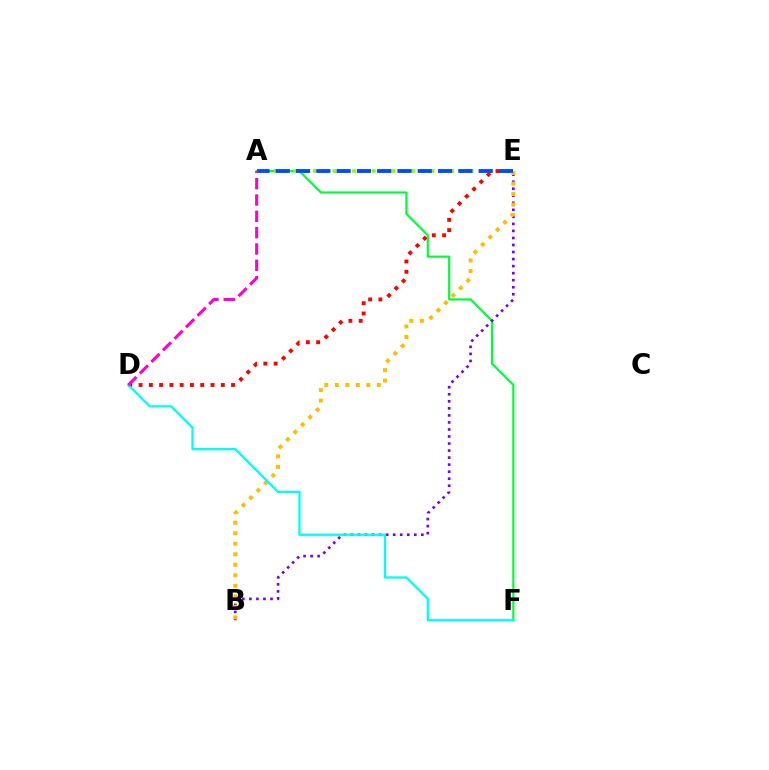{('A', 'F'): [{'color': '#00ff39', 'line_style': 'solid', 'thickness': 1.59}], ('B', 'E'): [{'color': '#7200ff', 'line_style': 'dotted', 'thickness': 1.91}, {'color': '#ffbd00', 'line_style': 'dotted', 'thickness': 2.86}], ('D', 'E'): [{'color': '#ff0000', 'line_style': 'dotted', 'thickness': 2.79}], ('A', 'E'): [{'color': '#84ff00', 'line_style': 'dotted', 'thickness': 2.67}, {'color': '#004bff', 'line_style': 'dashed', 'thickness': 2.76}], ('D', 'F'): [{'color': '#00fff6', 'line_style': 'solid', 'thickness': 1.66}], ('A', 'D'): [{'color': '#ff00cf', 'line_style': 'dashed', 'thickness': 2.22}]}